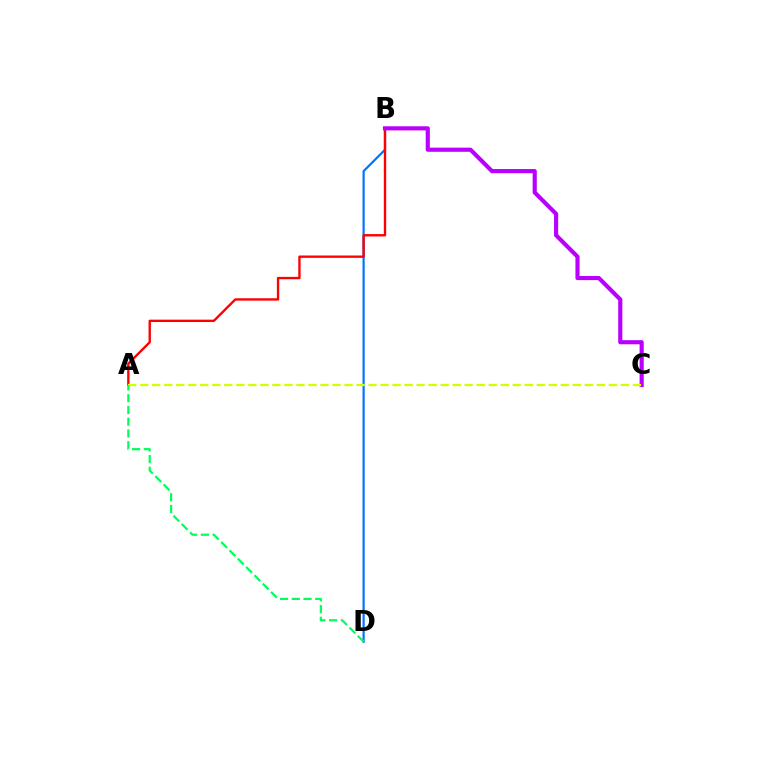{('B', 'D'): [{'color': '#0074ff', 'line_style': 'solid', 'thickness': 1.58}], ('A', 'B'): [{'color': '#ff0000', 'line_style': 'solid', 'thickness': 1.7}], ('B', 'C'): [{'color': '#b900ff', 'line_style': 'solid', 'thickness': 2.98}], ('A', 'C'): [{'color': '#d1ff00', 'line_style': 'dashed', 'thickness': 1.63}], ('A', 'D'): [{'color': '#00ff5c', 'line_style': 'dashed', 'thickness': 1.6}]}